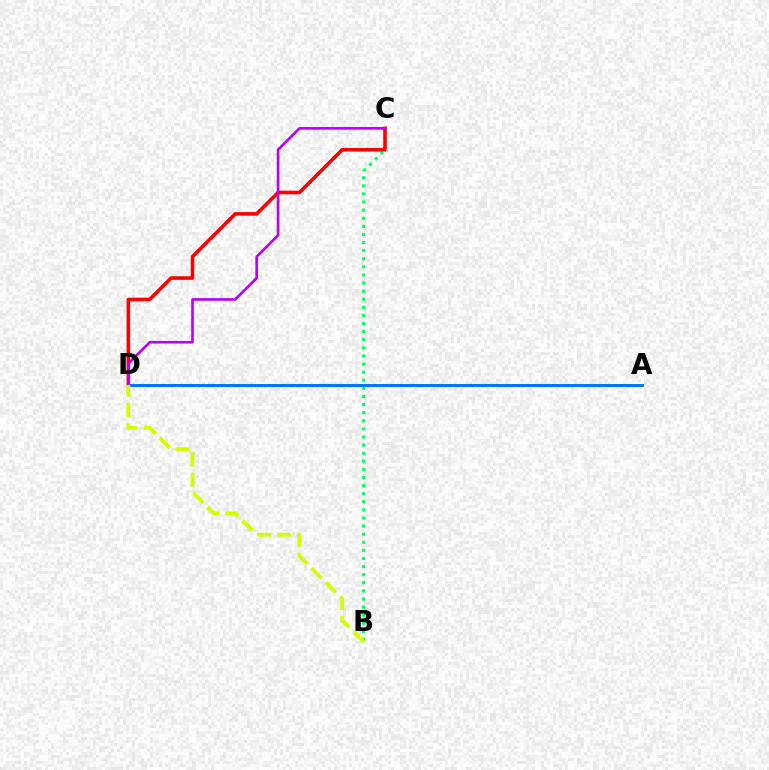{('A', 'D'): [{'color': '#0074ff', 'line_style': 'solid', 'thickness': 2.13}], ('B', 'C'): [{'color': '#00ff5c', 'line_style': 'dotted', 'thickness': 2.2}], ('C', 'D'): [{'color': '#ff0000', 'line_style': 'solid', 'thickness': 2.57}, {'color': '#b900ff', 'line_style': 'solid', 'thickness': 1.9}], ('B', 'D'): [{'color': '#d1ff00', 'line_style': 'dashed', 'thickness': 2.75}]}